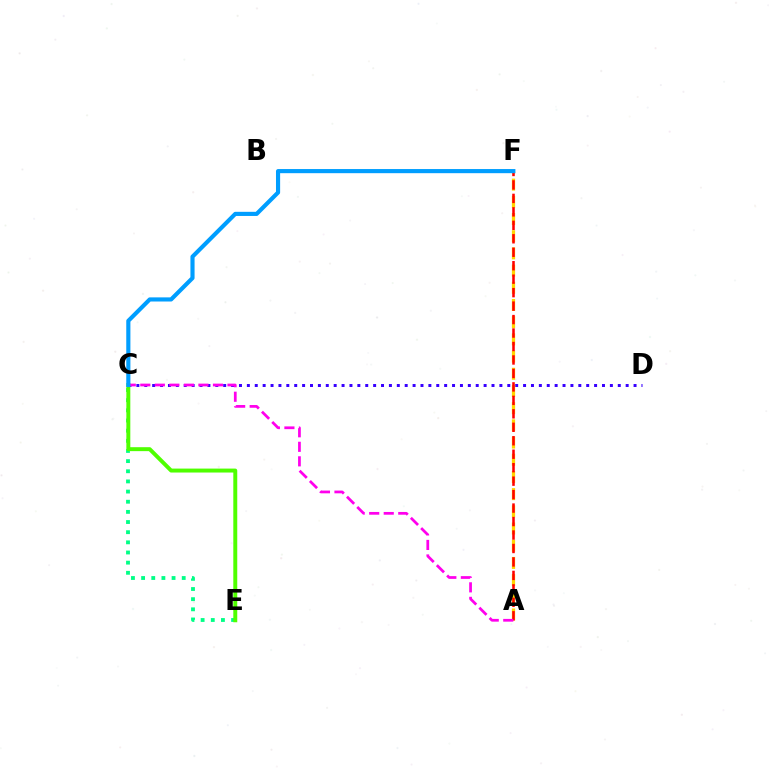{('C', 'E'): [{'color': '#00ff86', 'line_style': 'dotted', 'thickness': 2.76}, {'color': '#4fff00', 'line_style': 'solid', 'thickness': 2.84}], ('C', 'D'): [{'color': '#3700ff', 'line_style': 'dotted', 'thickness': 2.14}], ('A', 'F'): [{'color': '#ffd500', 'line_style': 'dashed', 'thickness': 2.34}, {'color': '#ff0000', 'line_style': 'dashed', 'thickness': 1.83}], ('A', 'C'): [{'color': '#ff00ed', 'line_style': 'dashed', 'thickness': 1.97}], ('C', 'F'): [{'color': '#009eff', 'line_style': 'solid', 'thickness': 2.98}]}